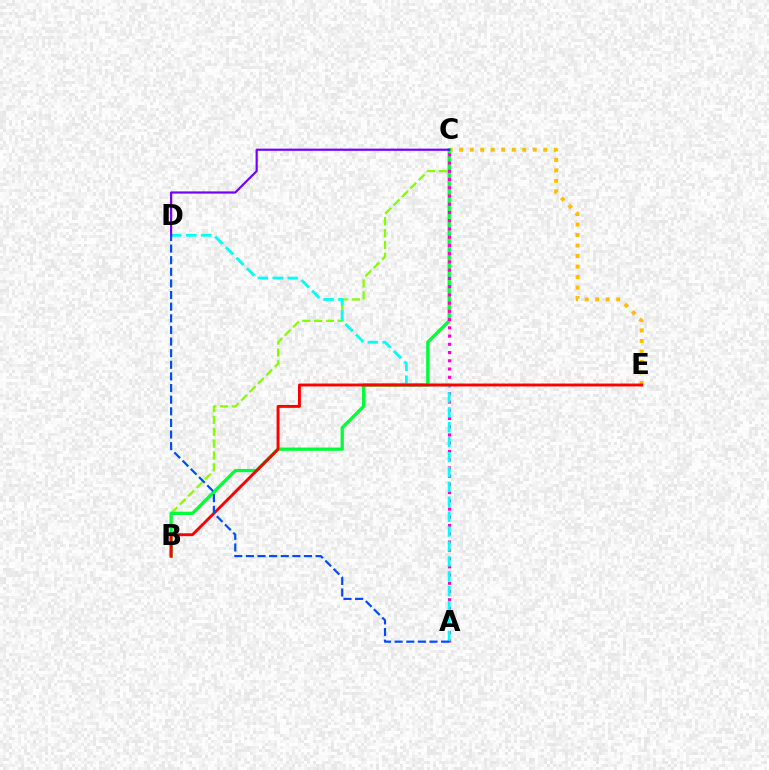{('C', 'E'): [{'color': '#ffbd00', 'line_style': 'dotted', 'thickness': 2.85}], ('B', 'C'): [{'color': '#84ff00', 'line_style': 'dashed', 'thickness': 1.61}, {'color': '#00ff39', 'line_style': 'solid', 'thickness': 2.35}], ('A', 'C'): [{'color': '#ff00cf', 'line_style': 'dotted', 'thickness': 2.24}], ('A', 'D'): [{'color': '#00fff6', 'line_style': 'dashed', 'thickness': 2.02}, {'color': '#004bff', 'line_style': 'dashed', 'thickness': 1.58}], ('C', 'D'): [{'color': '#7200ff', 'line_style': 'solid', 'thickness': 1.57}], ('B', 'E'): [{'color': '#ff0000', 'line_style': 'solid', 'thickness': 2.1}]}